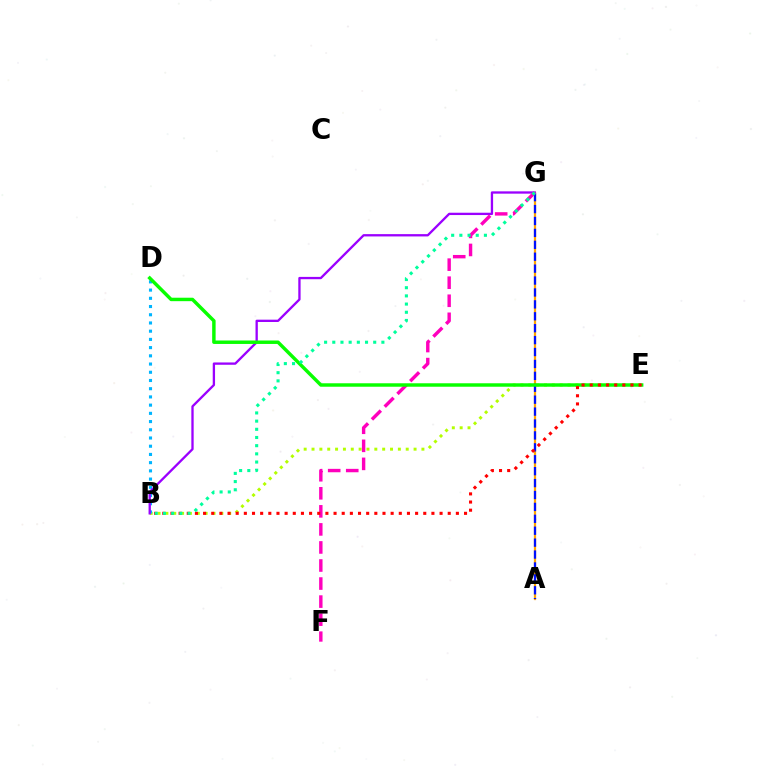{('B', 'E'): [{'color': '#b3ff00', 'line_style': 'dotted', 'thickness': 2.13}, {'color': '#ff0000', 'line_style': 'dotted', 'thickness': 2.22}], ('A', 'G'): [{'color': '#ffa500', 'line_style': 'solid', 'thickness': 1.6}, {'color': '#0010ff', 'line_style': 'dashed', 'thickness': 1.62}], ('B', 'D'): [{'color': '#00b5ff', 'line_style': 'dotted', 'thickness': 2.23}], ('B', 'G'): [{'color': '#9b00ff', 'line_style': 'solid', 'thickness': 1.67}, {'color': '#00ff9d', 'line_style': 'dotted', 'thickness': 2.22}], ('F', 'G'): [{'color': '#ff00bd', 'line_style': 'dashed', 'thickness': 2.45}], ('D', 'E'): [{'color': '#08ff00', 'line_style': 'solid', 'thickness': 2.48}]}